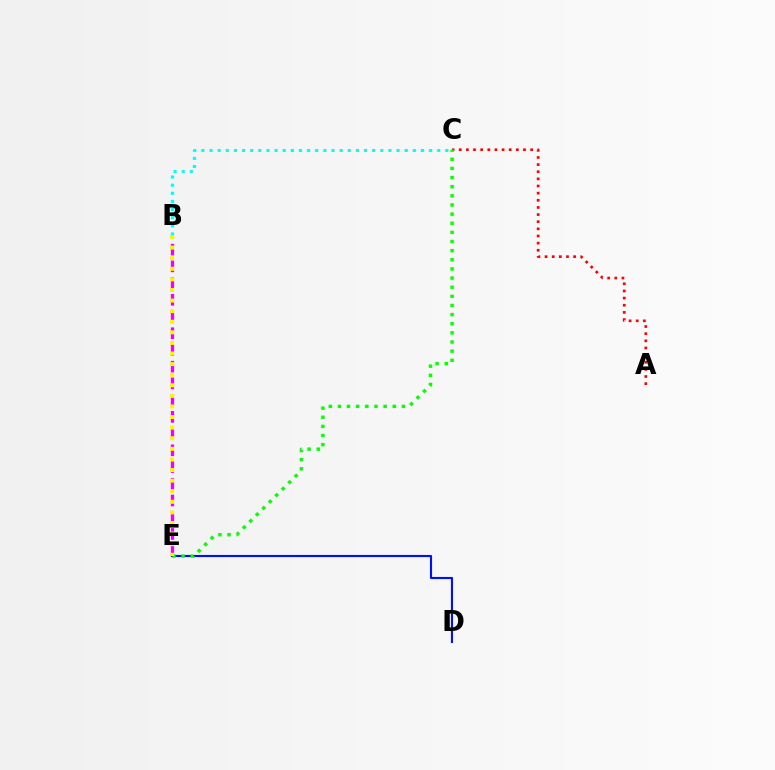{('A', 'C'): [{'color': '#ff0000', 'line_style': 'dotted', 'thickness': 1.94}], ('B', 'E'): [{'color': '#ee00ff', 'line_style': 'dashed', 'thickness': 2.27}, {'color': '#fcf500', 'line_style': 'dotted', 'thickness': 2.88}], ('D', 'E'): [{'color': '#0010ff', 'line_style': 'solid', 'thickness': 1.53}], ('B', 'C'): [{'color': '#00fff6', 'line_style': 'dotted', 'thickness': 2.21}], ('C', 'E'): [{'color': '#08ff00', 'line_style': 'dotted', 'thickness': 2.48}]}